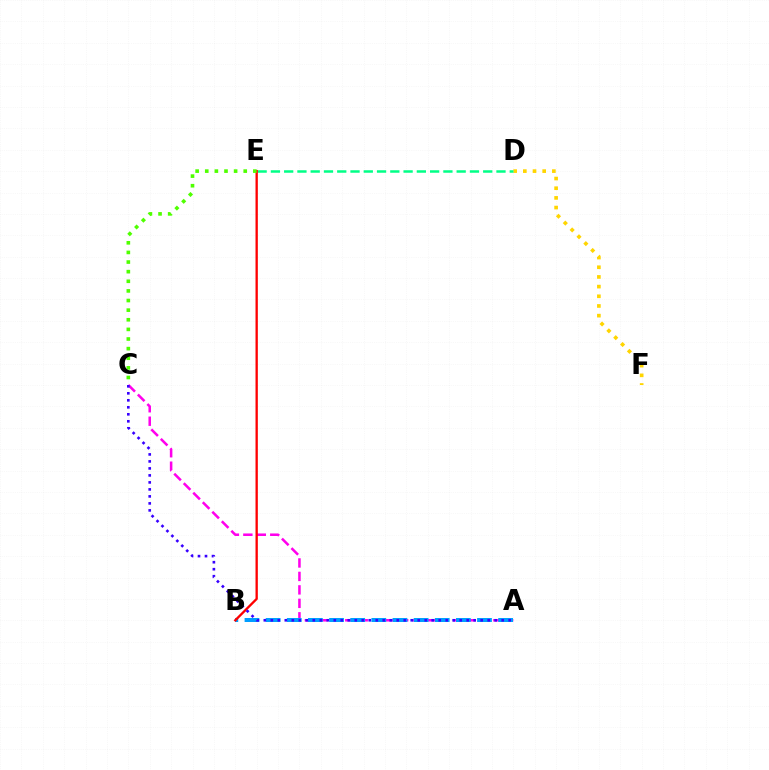{('A', 'C'): [{'color': '#ff00ed', 'line_style': 'dashed', 'thickness': 1.83}, {'color': '#3700ff', 'line_style': 'dotted', 'thickness': 1.9}], ('D', 'F'): [{'color': '#ffd500', 'line_style': 'dotted', 'thickness': 2.63}], ('A', 'B'): [{'color': '#009eff', 'line_style': 'dashed', 'thickness': 2.87}], ('D', 'E'): [{'color': '#00ff86', 'line_style': 'dashed', 'thickness': 1.8}], ('B', 'E'): [{'color': '#ff0000', 'line_style': 'solid', 'thickness': 1.68}], ('C', 'E'): [{'color': '#4fff00', 'line_style': 'dotted', 'thickness': 2.61}]}